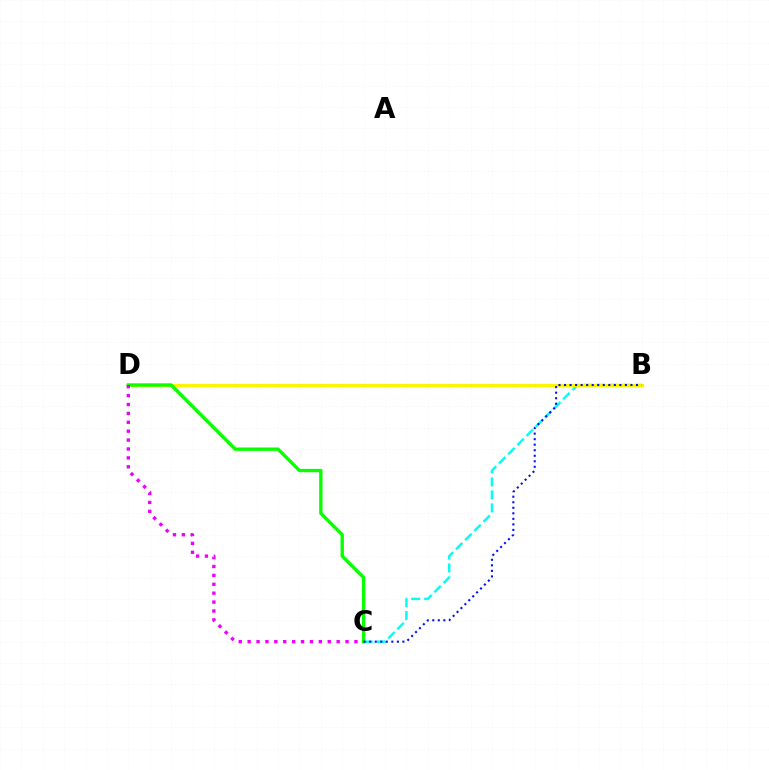{('B', 'C'): [{'color': '#00fff6', 'line_style': 'dashed', 'thickness': 1.76}, {'color': '#0010ff', 'line_style': 'dotted', 'thickness': 1.5}], ('B', 'D'): [{'color': '#ff0000', 'line_style': 'dashed', 'thickness': 2.12}, {'color': '#fcf500', 'line_style': 'solid', 'thickness': 2.26}], ('C', 'D'): [{'color': '#08ff00', 'line_style': 'solid', 'thickness': 2.42}, {'color': '#ee00ff', 'line_style': 'dotted', 'thickness': 2.42}]}